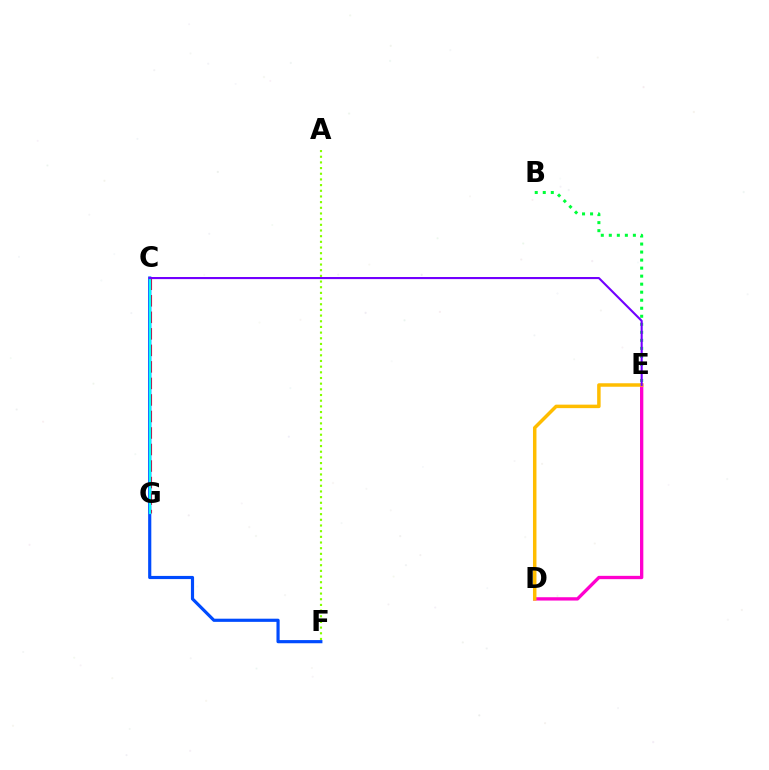{('A', 'F'): [{'color': '#84ff00', 'line_style': 'dotted', 'thickness': 1.54}], ('C', 'G'): [{'color': '#ff0000', 'line_style': 'dashed', 'thickness': 2.24}, {'color': '#00fff6', 'line_style': 'solid', 'thickness': 1.57}], ('D', 'E'): [{'color': '#ff00cf', 'line_style': 'solid', 'thickness': 2.39}, {'color': '#ffbd00', 'line_style': 'solid', 'thickness': 2.51}], ('B', 'E'): [{'color': '#00ff39', 'line_style': 'dotted', 'thickness': 2.18}], ('C', 'F'): [{'color': '#004bff', 'line_style': 'solid', 'thickness': 2.28}], ('C', 'E'): [{'color': '#7200ff', 'line_style': 'solid', 'thickness': 1.51}]}